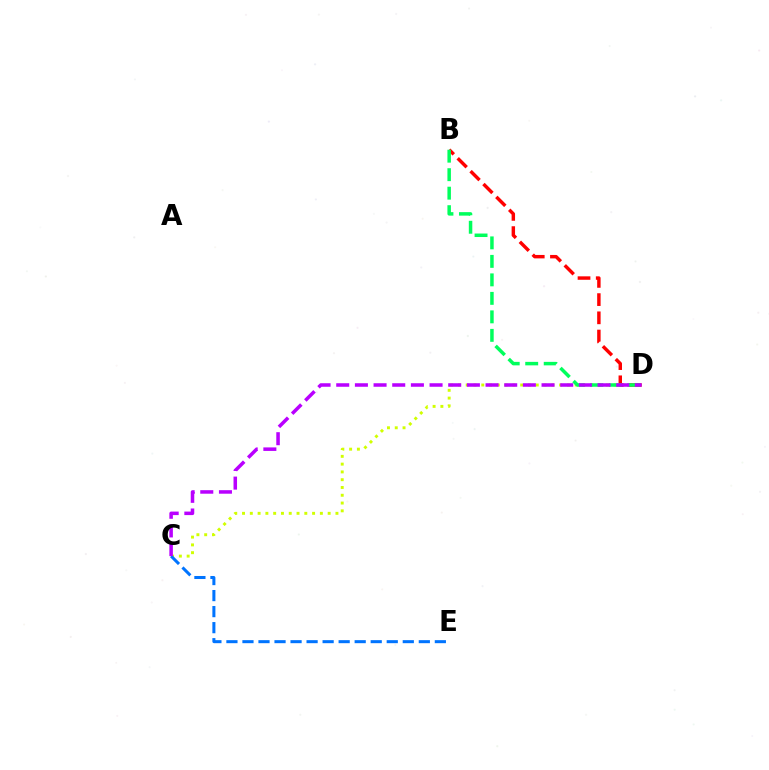{('C', 'D'): [{'color': '#d1ff00', 'line_style': 'dotted', 'thickness': 2.12}, {'color': '#b900ff', 'line_style': 'dashed', 'thickness': 2.54}], ('B', 'D'): [{'color': '#ff0000', 'line_style': 'dashed', 'thickness': 2.47}, {'color': '#00ff5c', 'line_style': 'dashed', 'thickness': 2.51}], ('C', 'E'): [{'color': '#0074ff', 'line_style': 'dashed', 'thickness': 2.18}]}